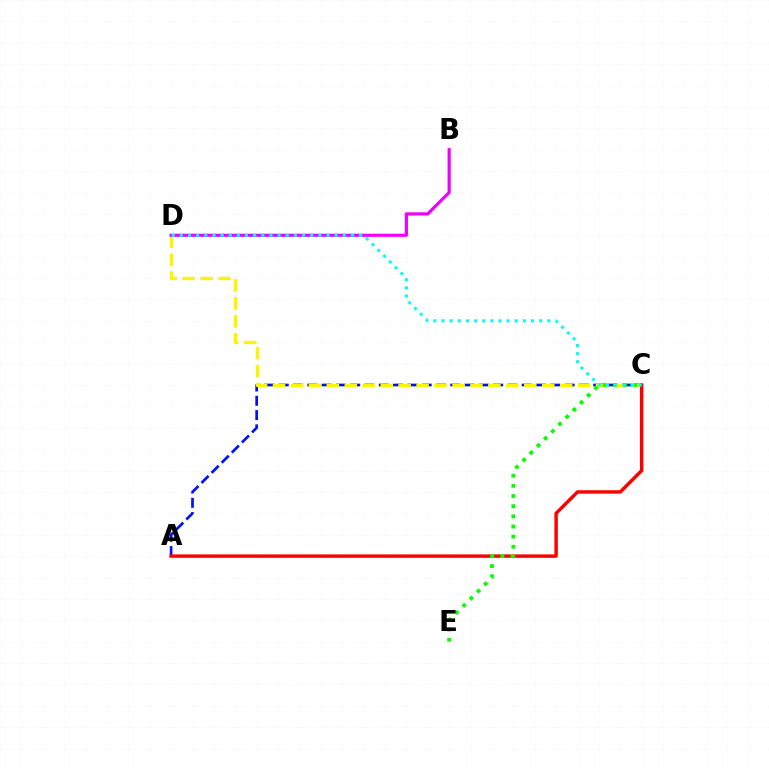{('A', 'C'): [{'color': '#0010ff', 'line_style': 'dashed', 'thickness': 1.94}, {'color': '#ff0000', 'line_style': 'solid', 'thickness': 2.47}], ('C', 'D'): [{'color': '#fcf500', 'line_style': 'dashed', 'thickness': 2.44}, {'color': '#00fff6', 'line_style': 'dotted', 'thickness': 2.21}], ('C', 'E'): [{'color': '#08ff00', 'line_style': 'dotted', 'thickness': 2.76}], ('B', 'D'): [{'color': '#ee00ff', 'line_style': 'solid', 'thickness': 2.27}]}